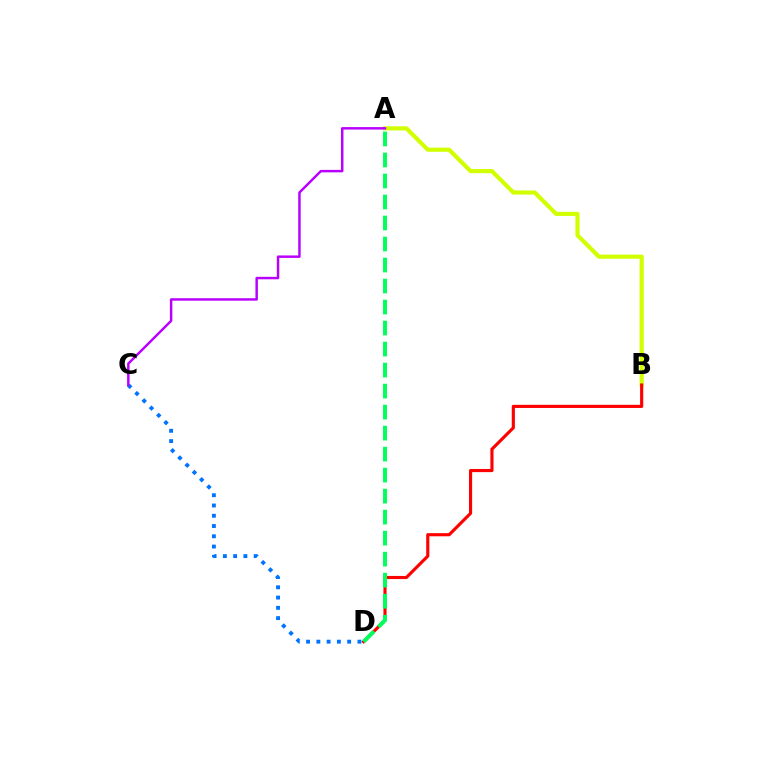{('A', 'B'): [{'color': '#d1ff00', 'line_style': 'solid', 'thickness': 2.99}], ('B', 'D'): [{'color': '#ff0000', 'line_style': 'solid', 'thickness': 2.26}], ('C', 'D'): [{'color': '#0074ff', 'line_style': 'dotted', 'thickness': 2.79}], ('A', 'C'): [{'color': '#b900ff', 'line_style': 'solid', 'thickness': 1.78}], ('A', 'D'): [{'color': '#00ff5c', 'line_style': 'dashed', 'thickness': 2.85}]}